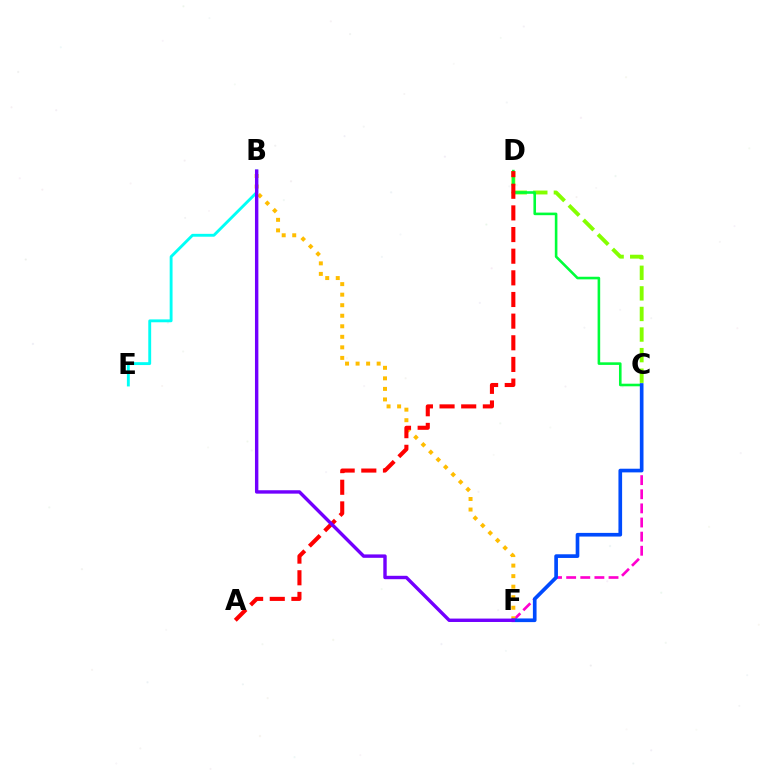{('C', 'F'): [{'color': '#ff00cf', 'line_style': 'dashed', 'thickness': 1.92}, {'color': '#004bff', 'line_style': 'solid', 'thickness': 2.64}], ('B', 'F'): [{'color': '#ffbd00', 'line_style': 'dotted', 'thickness': 2.86}, {'color': '#7200ff', 'line_style': 'solid', 'thickness': 2.45}], ('C', 'D'): [{'color': '#84ff00', 'line_style': 'dashed', 'thickness': 2.8}, {'color': '#00ff39', 'line_style': 'solid', 'thickness': 1.87}], ('A', 'D'): [{'color': '#ff0000', 'line_style': 'dashed', 'thickness': 2.94}], ('B', 'E'): [{'color': '#00fff6', 'line_style': 'solid', 'thickness': 2.07}]}